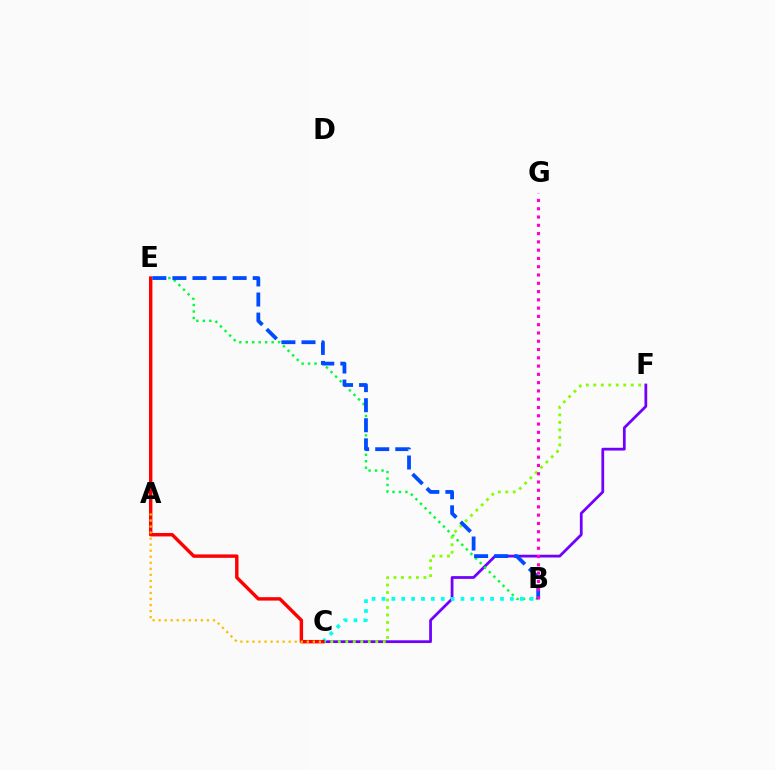{('C', 'F'): [{'color': '#7200ff', 'line_style': 'solid', 'thickness': 1.99}, {'color': '#84ff00', 'line_style': 'dotted', 'thickness': 2.03}], ('B', 'E'): [{'color': '#00ff39', 'line_style': 'dotted', 'thickness': 1.76}, {'color': '#004bff', 'line_style': 'dashed', 'thickness': 2.73}], ('B', 'C'): [{'color': '#00fff6', 'line_style': 'dotted', 'thickness': 2.68}], ('C', 'E'): [{'color': '#ff0000', 'line_style': 'solid', 'thickness': 2.46}], ('A', 'C'): [{'color': '#ffbd00', 'line_style': 'dotted', 'thickness': 1.64}], ('B', 'G'): [{'color': '#ff00cf', 'line_style': 'dotted', 'thickness': 2.25}]}